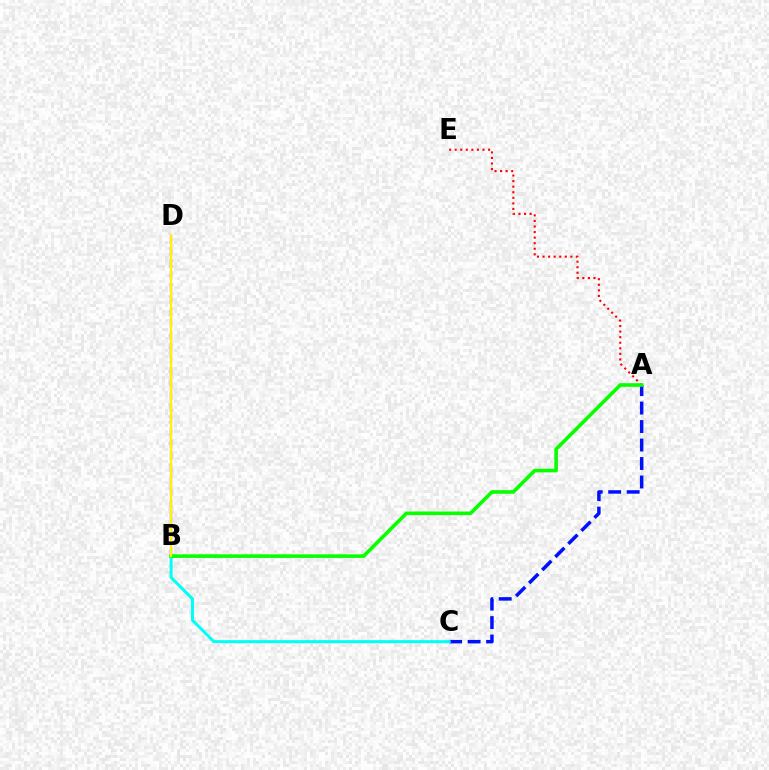{('A', 'C'): [{'color': '#0010ff', 'line_style': 'dashed', 'thickness': 2.51}], ('A', 'E'): [{'color': '#ff0000', 'line_style': 'dotted', 'thickness': 1.51}], ('B', 'C'): [{'color': '#00fff6', 'line_style': 'solid', 'thickness': 2.18}], ('B', 'D'): [{'color': '#ee00ff', 'line_style': 'dashed', 'thickness': 1.63}, {'color': '#fcf500', 'line_style': 'solid', 'thickness': 1.6}], ('A', 'B'): [{'color': '#08ff00', 'line_style': 'solid', 'thickness': 2.61}]}